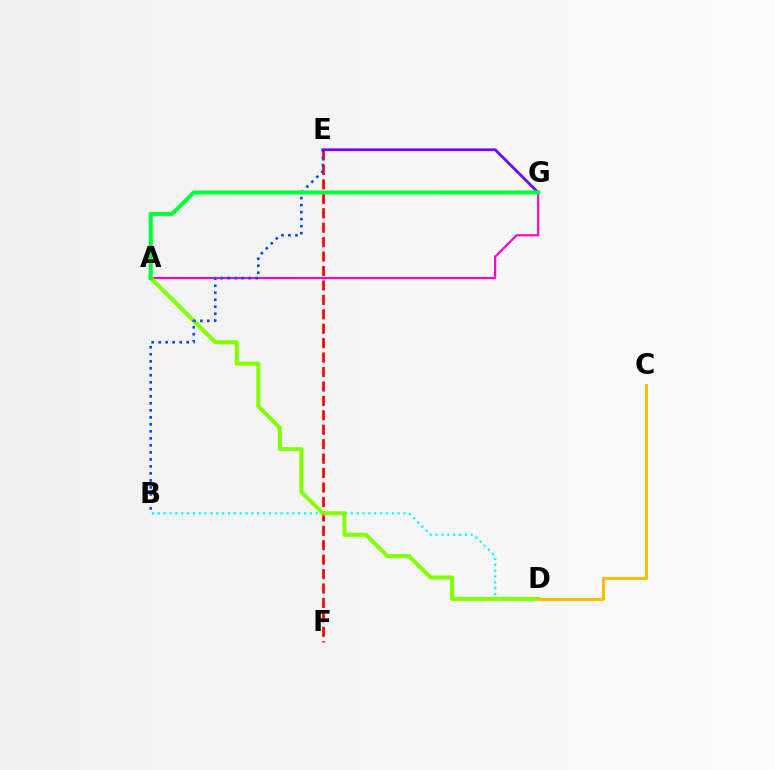{('E', 'F'): [{'color': '#ff0000', 'line_style': 'dashed', 'thickness': 1.96}], ('A', 'G'): [{'color': '#ff00cf', 'line_style': 'solid', 'thickness': 1.57}, {'color': '#00ff39', 'line_style': 'solid', 'thickness': 2.93}], ('B', 'D'): [{'color': '#00fff6', 'line_style': 'dotted', 'thickness': 1.59}], ('A', 'D'): [{'color': '#84ff00', 'line_style': 'solid', 'thickness': 2.94}], ('B', 'E'): [{'color': '#004bff', 'line_style': 'dotted', 'thickness': 1.9}], ('C', 'D'): [{'color': '#ffbd00', 'line_style': 'solid', 'thickness': 2.16}], ('E', 'G'): [{'color': '#7200ff', 'line_style': 'solid', 'thickness': 1.97}]}